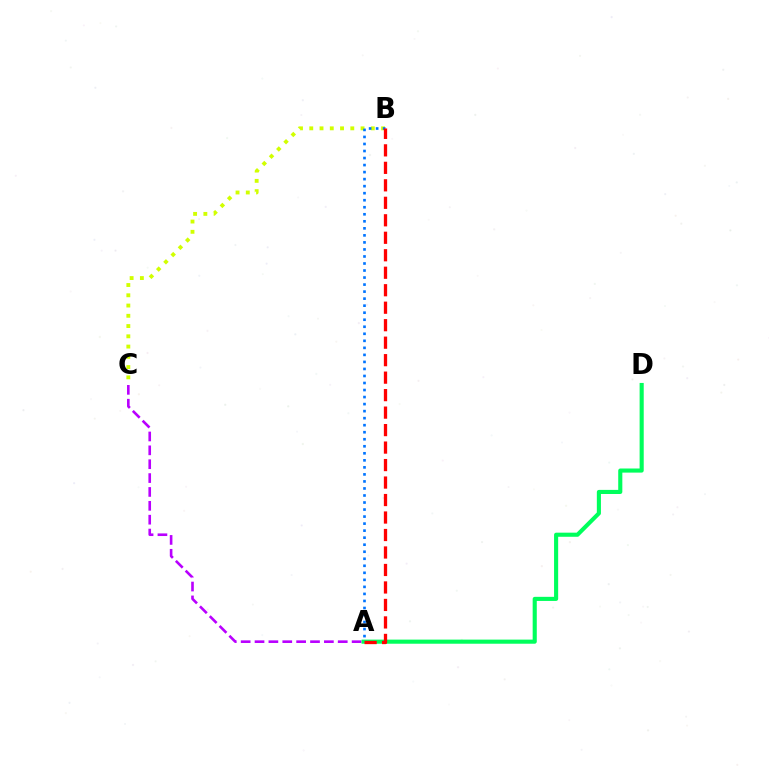{('A', 'C'): [{'color': '#b900ff', 'line_style': 'dashed', 'thickness': 1.88}], ('B', 'C'): [{'color': '#d1ff00', 'line_style': 'dotted', 'thickness': 2.79}], ('A', 'B'): [{'color': '#0074ff', 'line_style': 'dotted', 'thickness': 1.91}, {'color': '#ff0000', 'line_style': 'dashed', 'thickness': 2.38}], ('A', 'D'): [{'color': '#00ff5c', 'line_style': 'solid', 'thickness': 2.96}]}